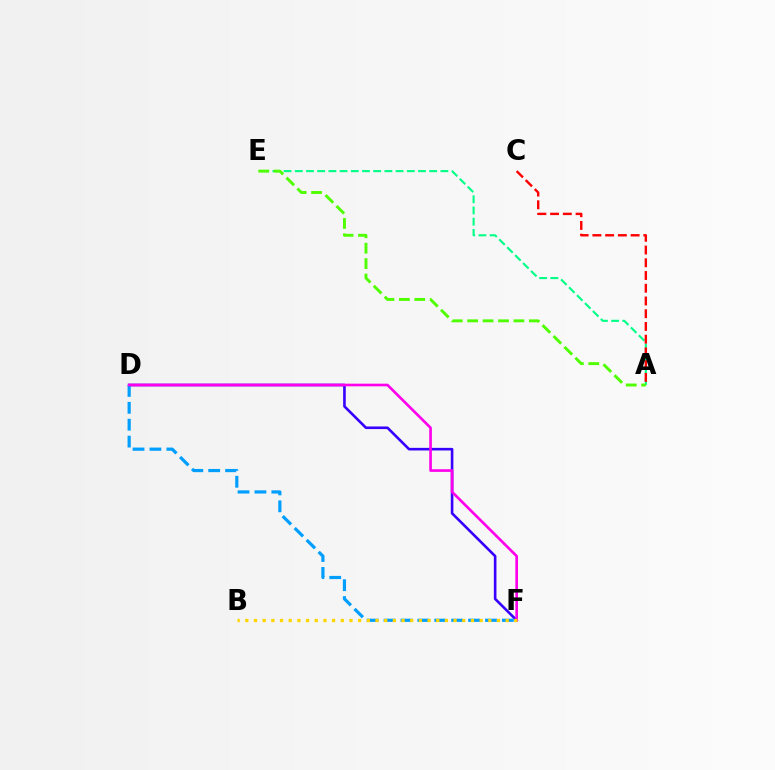{('A', 'E'): [{'color': '#00ff86', 'line_style': 'dashed', 'thickness': 1.52}, {'color': '#4fff00', 'line_style': 'dashed', 'thickness': 2.09}], ('D', 'F'): [{'color': '#3700ff', 'line_style': 'solid', 'thickness': 1.88}, {'color': '#009eff', 'line_style': 'dashed', 'thickness': 2.3}, {'color': '#ff00ed', 'line_style': 'solid', 'thickness': 1.91}], ('B', 'F'): [{'color': '#ffd500', 'line_style': 'dotted', 'thickness': 2.36}], ('A', 'C'): [{'color': '#ff0000', 'line_style': 'dashed', 'thickness': 1.73}]}